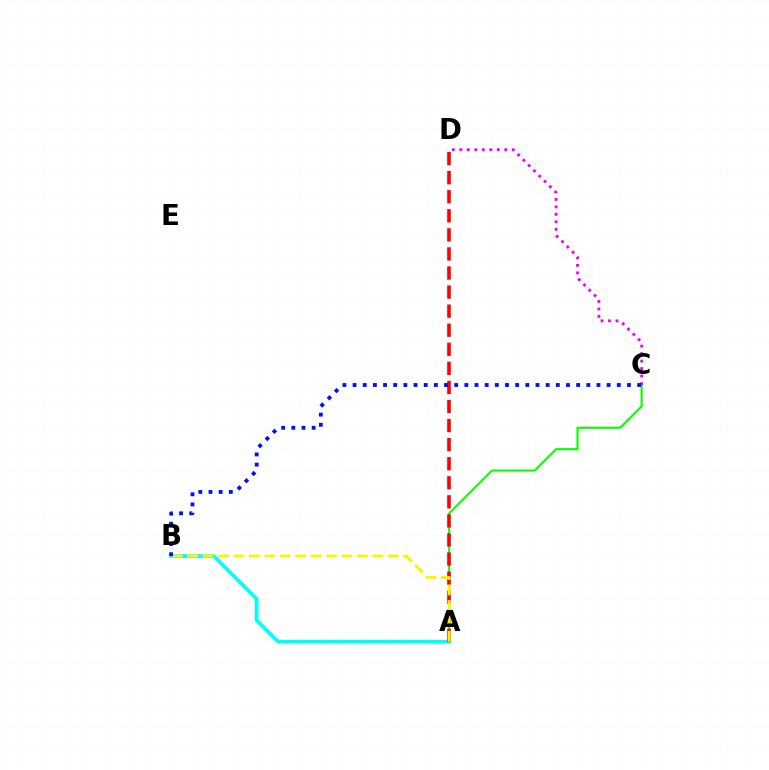{('A', 'C'): [{'color': '#08ff00', 'line_style': 'solid', 'thickness': 1.51}], ('A', 'B'): [{'color': '#00fff6', 'line_style': 'solid', 'thickness': 2.65}, {'color': '#fcf500', 'line_style': 'dashed', 'thickness': 2.1}], ('A', 'D'): [{'color': '#ff0000', 'line_style': 'dashed', 'thickness': 2.59}], ('C', 'D'): [{'color': '#ee00ff', 'line_style': 'dotted', 'thickness': 2.04}], ('B', 'C'): [{'color': '#0010ff', 'line_style': 'dotted', 'thickness': 2.76}]}